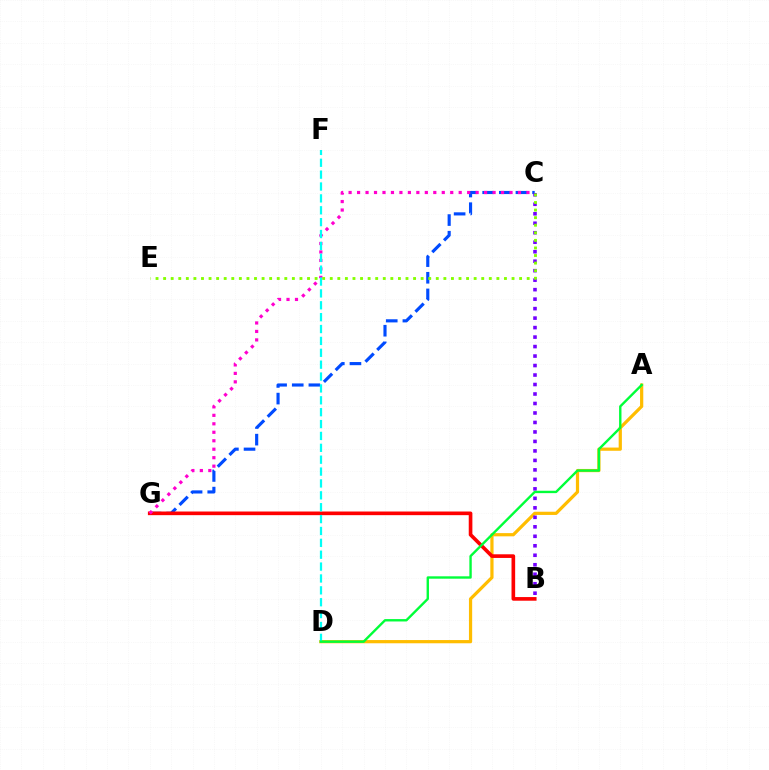{('A', 'D'): [{'color': '#ffbd00', 'line_style': 'solid', 'thickness': 2.31}, {'color': '#00ff39', 'line_style': 'solid', 'thickness': 1.72}], ('C', 'G'): [{'color': '#004bff', 'line_style': 'dashed', 'thickness': 2.26}, {'color': '#ff00cf', 'line_style': 'dotted', 'thickness': 2.3}], ('B', 'G'): [{'color': '#ff0000', 'line_style': 'solid', 'thickness': 2.62}], ('D', 'F'): [{'color': '#00fff6', 'line_style': 'dashed', 'thickness': 1.61}], ('B', 'C'): [{'color': '#7200ff', 'line_style': 'dotted', 'thickness': 2.58}], ('C', 'E'): [{'color': '#84ff00', 'line_style': 'dotted', 'thickness': 2.06}]}